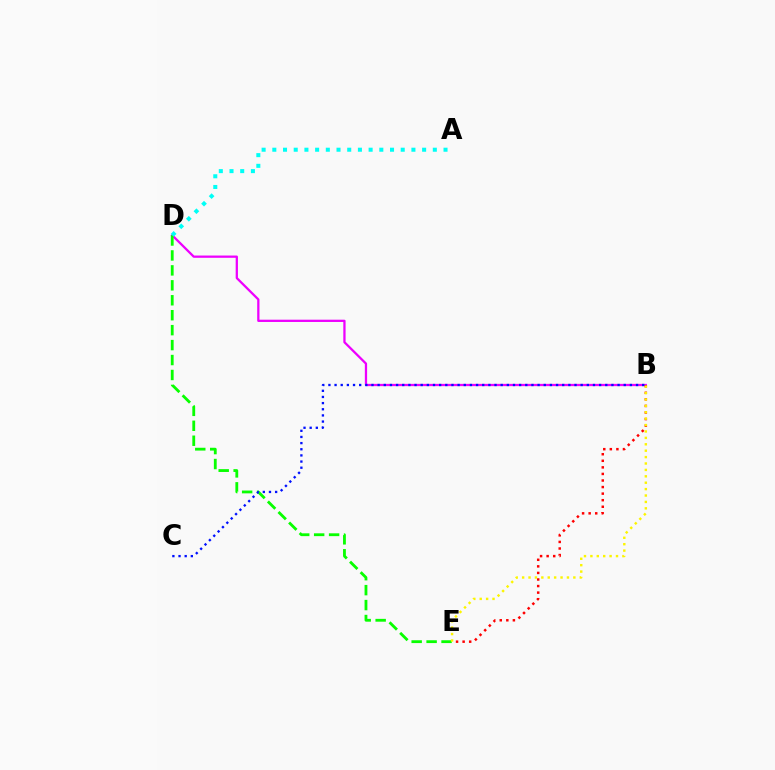{('B', 'D'): [{'color': '#ee00ff', 'line_style': 'solid', 'thickness': 1.63}], ('B', 'E'): [{'color': '#ff0000', 'line_style': 'dotted', 'thickness': 1.78}, {'color': '#fcf500', 'line_style': 'dotted', 'thickness': 1.74}], ('D', 'E'): [{'color': '#08ff00', 'line_style': 'dashed', 'thickness': 2.03}], ('B', 'C'): [{'color': '#0010ff', 'line_style': 'dotted', 'thickness': 1.67}], ('A', 'D'): [{'color': '#00fff6', 'line_style': 'dotted', 'thickness': 2.91}]}